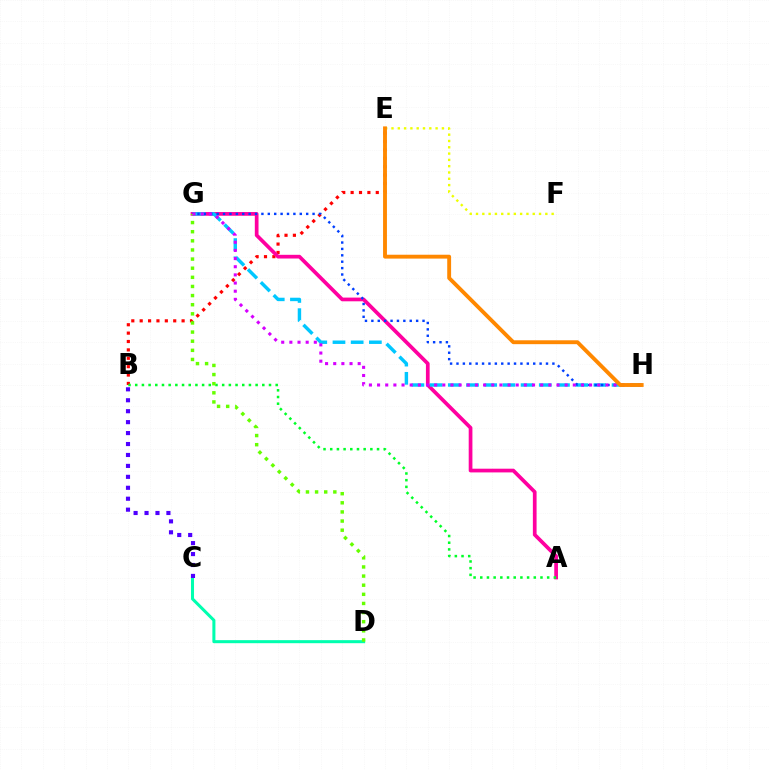{('B', 'E'): [{'color': '#ff0000', 'line_style': 'dotted', 'thickness': 2.28}], ('A', 'G'): [{'color': '#ff00a0', 'line_style': 'solid', 'thickness': 2.67}], ('G', 'H'): [{'color': '#00c7ff', 'line_style': 'dashed', 'thickness': 2.47}, {'color': '#003fff', 'line_style': 'dotted', 'thickness': 1.74}, {'color': '#d600ff', 'line_style': 'dotted', 'thickness': 2.22}], ('A', 'B'): [{'color': '#00ff27', 'line_style': 'dotted', 'thickness': 1.82}], ('C', 'D'): [{'color': '#00ffaf', 'line_style': 'solid', 'thickness': 2.19}], ('E', 'F'): [{'color': '#eeff00', 'line_style': 'dotted', 'thickness': 1.71}], ('D', 'G'): [{'color': '#66ff00', 'line_style': 'dotted', 'thickness': 2.48}], ('E', 'H'): [{'color': '#ff8800', 'line_style': 'solid', 'thickness': 2.79}], ('B', 'C'): [{'color': '#4f00ff', 'line_style': 'dotted', 'thickness': 2.97}]}